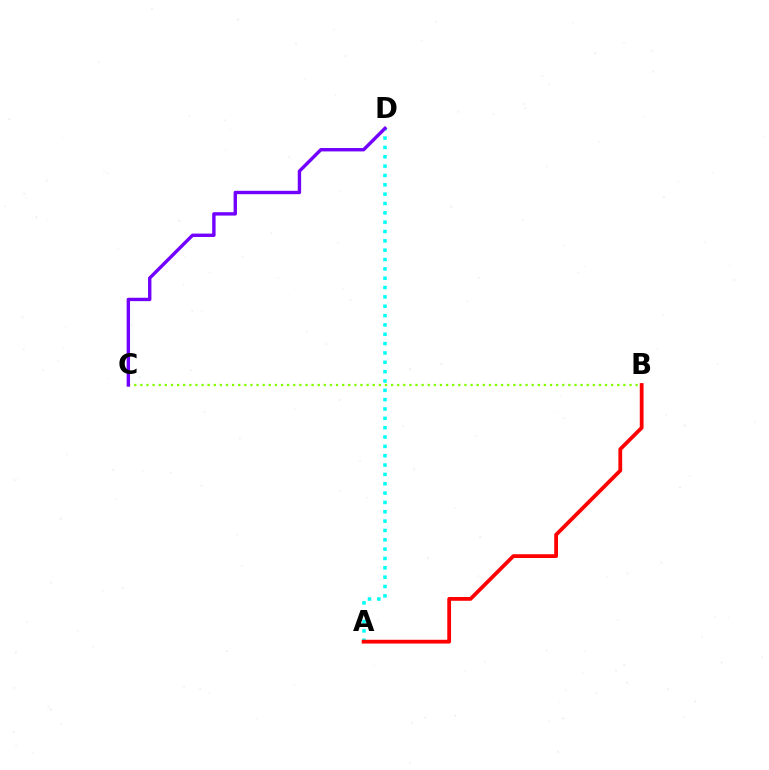{('B', 'C'): [{'color': '#84ff00', 'line_style': 'dotted', 'thickness': 1.66}], ('A', 'D'): [{'color': '#00fff6', 'line_style': 'dotted', 'thickness': 2.54}], ('A', 'B'): [{'color': '#ff0000', 'line_style': 'solid', 'thickness': 2.72}], ('C', 'D'): [{'color': '#7200ff', 'line_style': 'solid', 'thickness': 2.44}]}